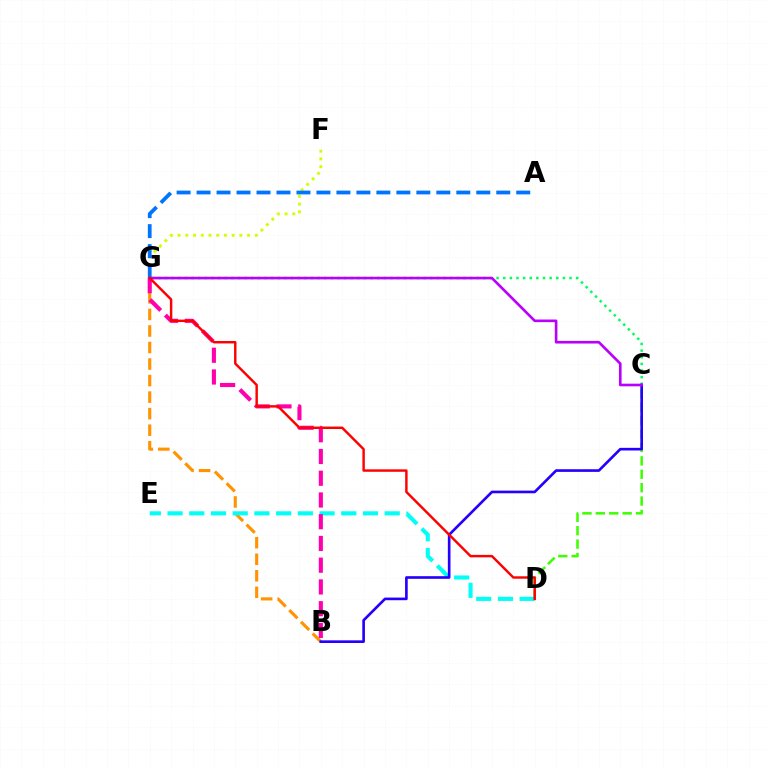{('C', 'G'): [{'color': '#00ff5c', 'line_style': 'dotted', 'thickness': 1.8}, {'color': '#b900ff', 'line_style': 'solid', 'thickness': 1.9}], ('B', 'G'): [{'color': '#ff9400', 'line_style': 'dashed', 'thickness': 2.25}, {'color': '#ff00ac', 'line_style': 'dashed', 'thickness': 2.95}], ('C', 'D'): [{'color': '#3dff00', 'line_style': 'dashed', 'thickness': 1.82}], ('D', 'E'): [{'color': '#00fff6', 'line_style': 'dashed', 'thickness': 2.95}], ('B', 'C'): [{'color': '#2500ff', 'line_style': 'solid', 'thickness': 1.91}], ('F', 'G'): [{'color': '#d1ff00', 'line_style': 'dotted', 'thickness': 2.1}], ('A', 'G'): [{'color': '#0074ff', 'line_style': 'dashed', 'thickness': 2.71}], ('D', 'G'): [{'color': '#ff0000', 'line_style': 'solid', 'thickness': 1.76}]}